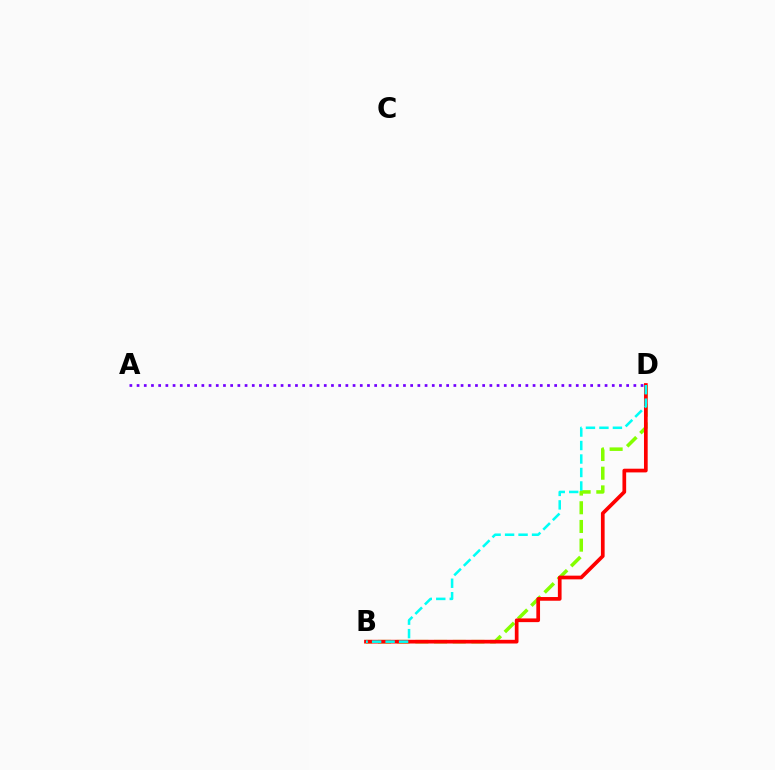{('B', 'D'): [{'color': '#84ff00', 'line_style': 'dashed', 'thickness': 2.54}, {'color': '#ff0000', 'line_style': 'solid', 'thickness': 2.66}, {'color': '#00fff6', 'line_style': 'dashed', 'thickness': 1.83}], ('A', 'D'): [{'color': '#7200ff', 'line_style': 'dotted', 'thickness': 1.96}]}